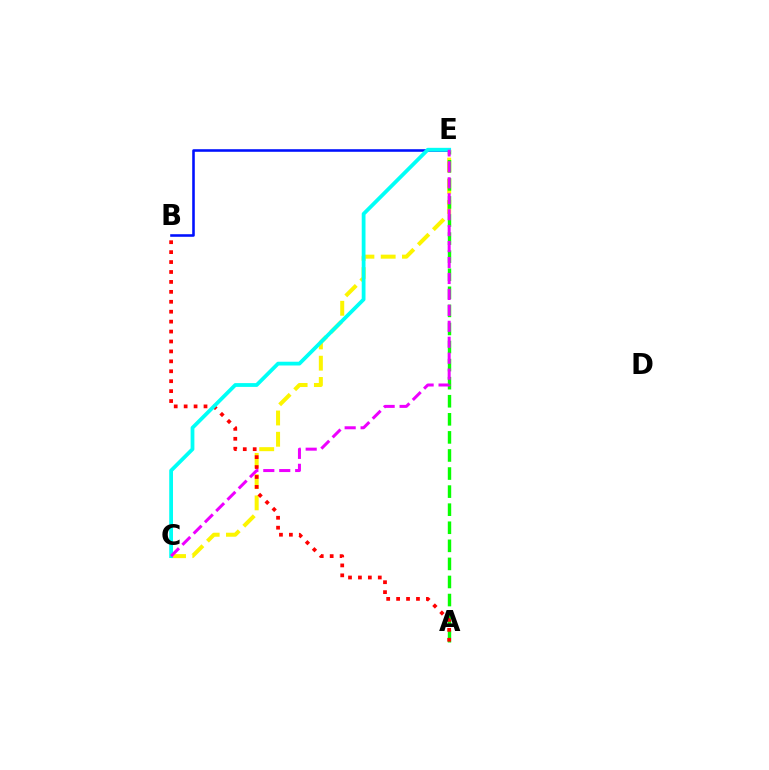{('C', 'E'): [{'color': '#fcf500', 'line_style': 'dashed', 'thickness': 2.89}, {'color': '#00fff6', 'line_style': 'solid', 'thickness': 2.72}, {'color': '#ee00ff', 'line_style': 'dashed', 'thickness': 2.17}], ('B', 'E'): [{'color': '#0010ff', 'line_style': 'solid', 'thickness': 1.86}], ('A', 'E'): [{'color': '#08ff00', 'line_style': 'dashed', 'thickness': 2.46}], ('A', 'B'): [{'color': '#ff0000', 'line_style': 'dotted', 'thickness': 2.7}]}